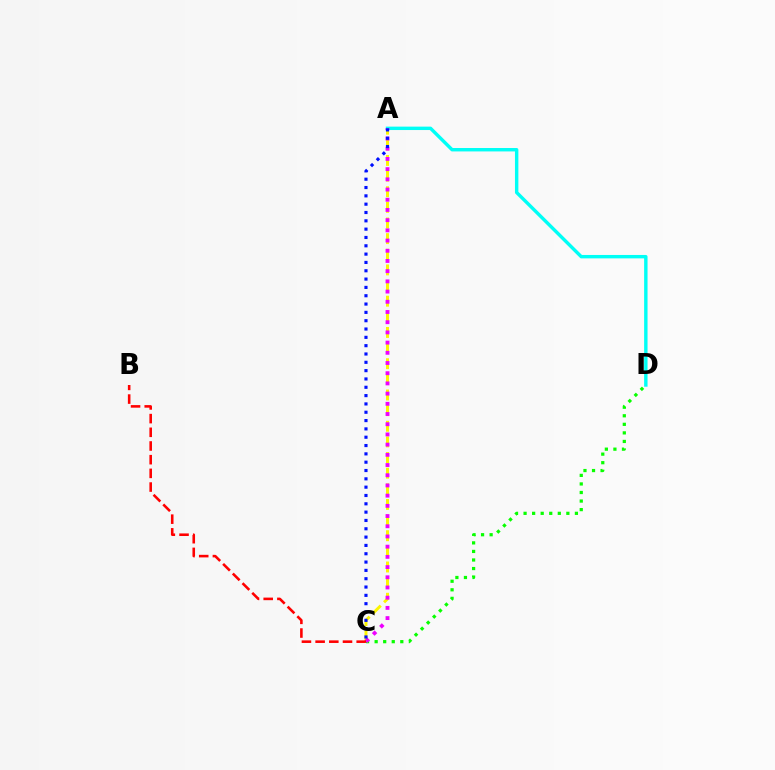{('C', 'D'): [{'color': '#08ff00', 'line_style': 'dotted', 'thickness': 2.32}], ('A', 'C'): [{'color': '#fcf500', 'line_style': 'dashed', 'thickness': 2.12}, {'color': '#ee00ff', 'line_style': 'dotted', 'thickness': 2.77}, {'color': '#0010ff', 'line_style': 'dotted', 'thickness': 2.26}], ('A', 'D'): [{'color': '#00fff6', 'line_style': 'solid', 'thickness': 2.46}], ('B', 'C'): [{'color': '#ff0000', 'line_style': 'dashed', 'thickness': 1.86}]}